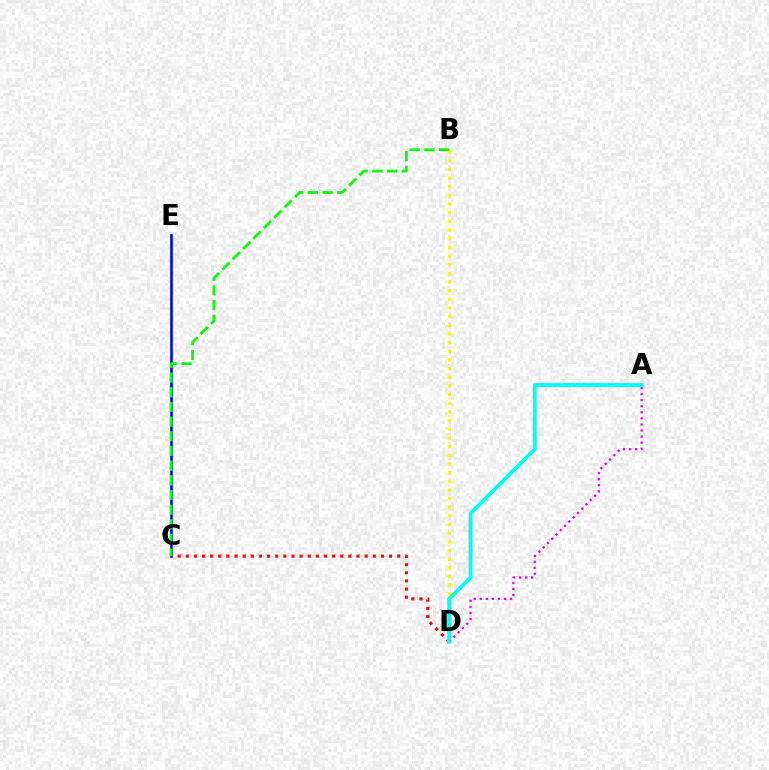{('C', 'E'): [{'color': '#0010ff', 'line_style': 'solid', 'thickness': 1.94}], ('B', 'D'): [{'color': '#fcf500', 'line_style': 'dotted', 'thickness': 2.35}], ('C', 'D'): [{'color': '#ff0000', 'line_style': 'dotted', 'thickness': 2.21}], ('A', 'D'): [{'color': '#ee00ff', 'line_style': 'dotted', 'thickness': 1.65}, {'color': '#00fff6', 'line_style': 'solid', 'thickness': 2.75}], ('B', 'C'): [{'color': '#08ff00', 'line_style': 'dashed', 'thickness': 1.99}]}